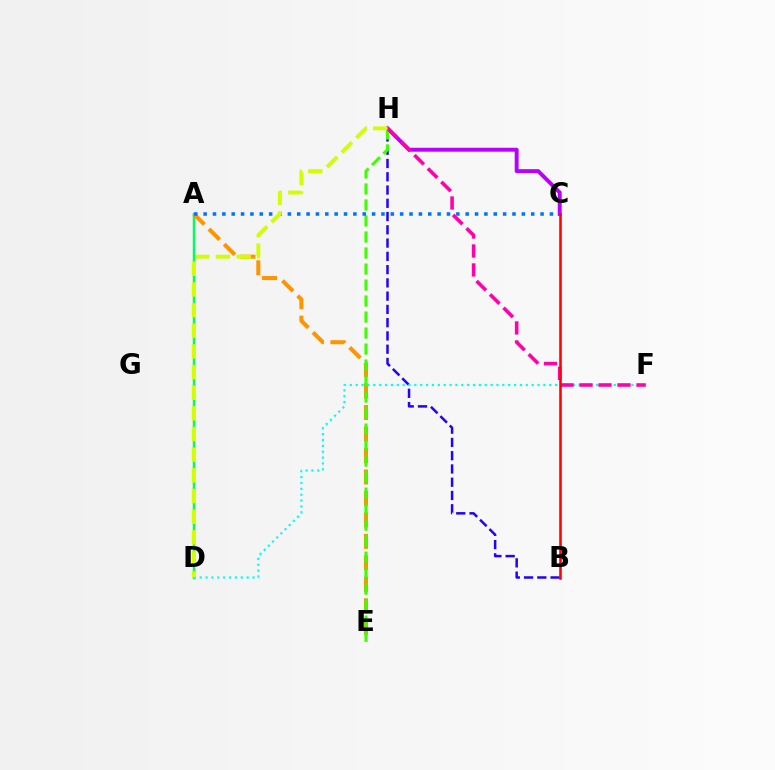{('B', 'H'): [{'color': '#2500ff', 'line_style': 'dashed', 'thickness': 1.8}], ('A', 'D'): [{'color': '#00ff5c', 'line_style': 'solid', 'thickness': 1.79}], ('C', 'H'): [{'color': '#b900ff', 'line_style': 'solid', 'thickness': 2.82}], ('A', 'E'): [{'color': '#ff9400', 'line_style': 'dashed', 'thickness': 2.92}], ('E', 'H'): [{'color': '#3dff00', 'line_style': 'dashed', 'thickness': 2.17}], ('D', 'F'): [{'color': '#00fff6', 'line_style': 'dotted', 'thickness': 1.59}], ('A', 'C'): [{'color': '#0074ff', 'line_style': 'dotted', 'thickness': 2.54}], ('F', 'H'): [{'color': '#ff00ac', 'line_style': 'dashed', 'thickness': 2.58}], ('D', 'H'): [{'color': '#d1ff00', 'line_style': 'dashed', 'thickness': 2.81}], ('B', 'C'): [{'color': '#ff0000', 'line_style': 'solid', 'thickness': 1.84}]}